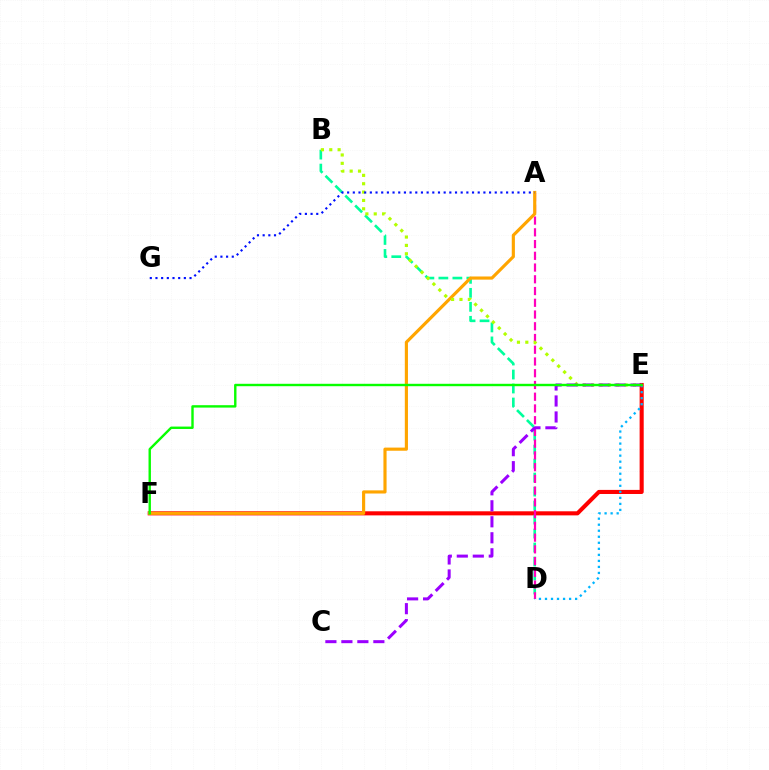{('E', 'F'): [{'color': '#ff0000', 'line_style': 'solid', 'thickness': 2.94}, {'color': '#08ff00', 'line_style': 'solid', 'thickness': 1.73}], ('B', 'D'): [{'color': '#00ff9d', 'line_style': 'dashed', 'thickness': 1.9}], ('A', 'D'): [{'color': '#ff00bd', 'line_style': 'dashed', 'thickness': 1.6}], ('D', 'E'): [{'color': '#00b5ff', 'line_style': 'dotted', 'thickness': 1.64}], ('A', 'F'): [{'color': '#ffa500', 'line_style': 'solid', 'thickness': 2.27}], ('B', 'E'): [{'color': '#b3ff00', 'line_style': 'dotted', 'thickness': 2.27}], ('A', 'G'): [{'color': '#0010ff', 'line_style': 'dotted', 'thickness': 1.54}], ('C', 'E'): [{'color': '#9b00ff', 'line_style': 'dashed', 'thickness': 2.17}]}